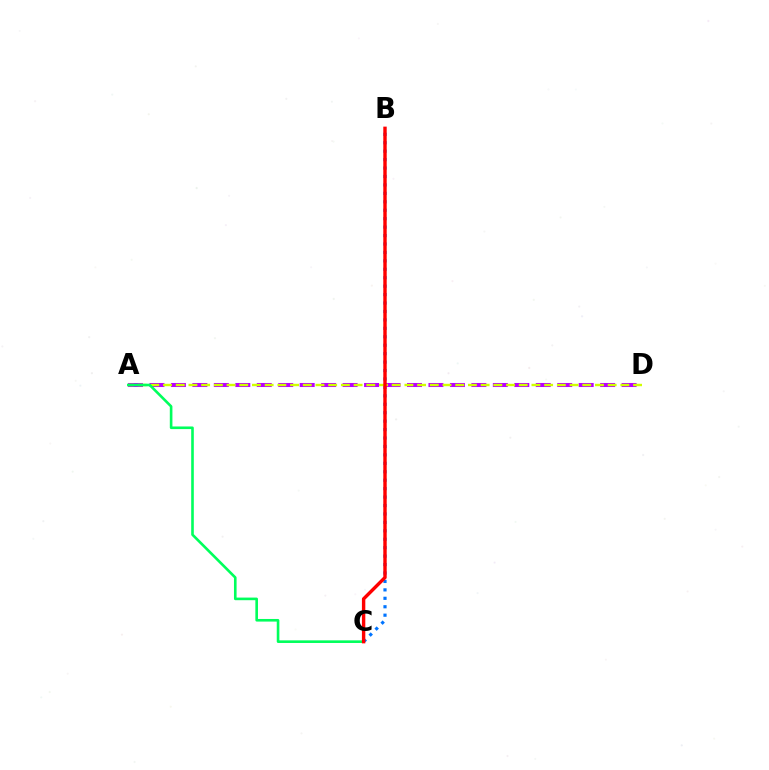{('B', 'C'): [{'color': '#0074ff', 'line_style': 'dotted', 'thickness': 2.29}, {'color': '#ff0000', 'line_style': 'solid', 'thickness': 2.45}], ('A', 'D'): [{'color': '#b900ff', 'line_style': 'dashed', 'thickness': 2.92}, {'color': '#d1ff00', 'line_style': 'dashed', 'thickness': 1.73}], ('A', 'C'): [{'color': '#00ff5c', 'line_style': 'solid', 'thickness': 1.89}]}